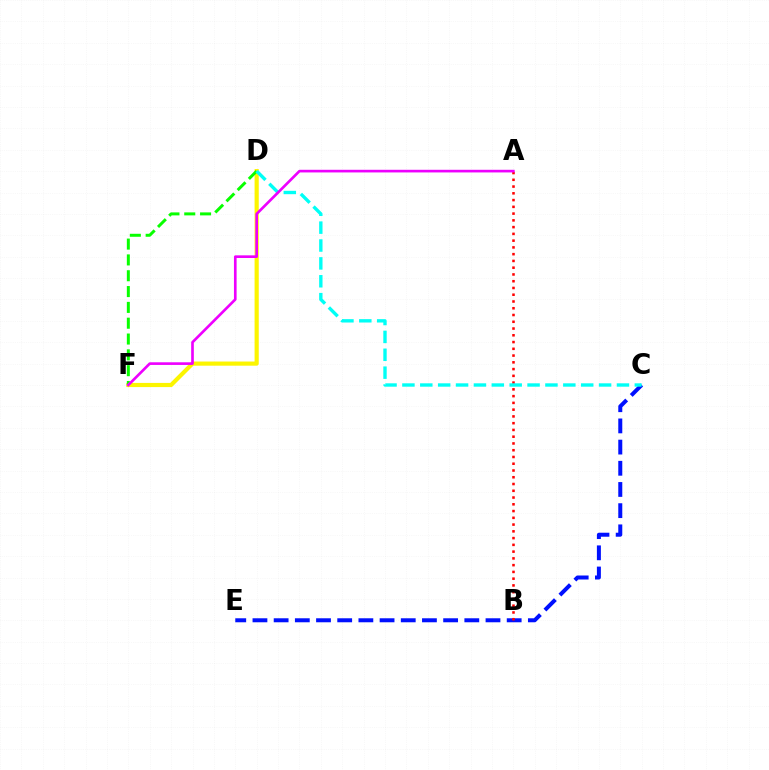{('D', 'F'): [{'color': '#fcf500', 'line_style': 'solid', 'thickness': 3.0}, {'color': '#08ff00', 'line_style': 'dashed', 'thickness': 2.15}], ('C', 'E'): [{'color': '#0010ff', 'line_style': 'dashed', 'thickness': 2.88}], ('A', 'B'): [{'color': '#ff0000', 'line_style': 'dotted', 'thickness': 1.84}], ('C', 'D'): [{'color': '#00fff6', 'line_style': 'dashed', 'thickness': 2.43}], ('A', 'F'): [{'color': '#ee00ff', 'line_style': 'solid', 'thickness': 1.91}]}